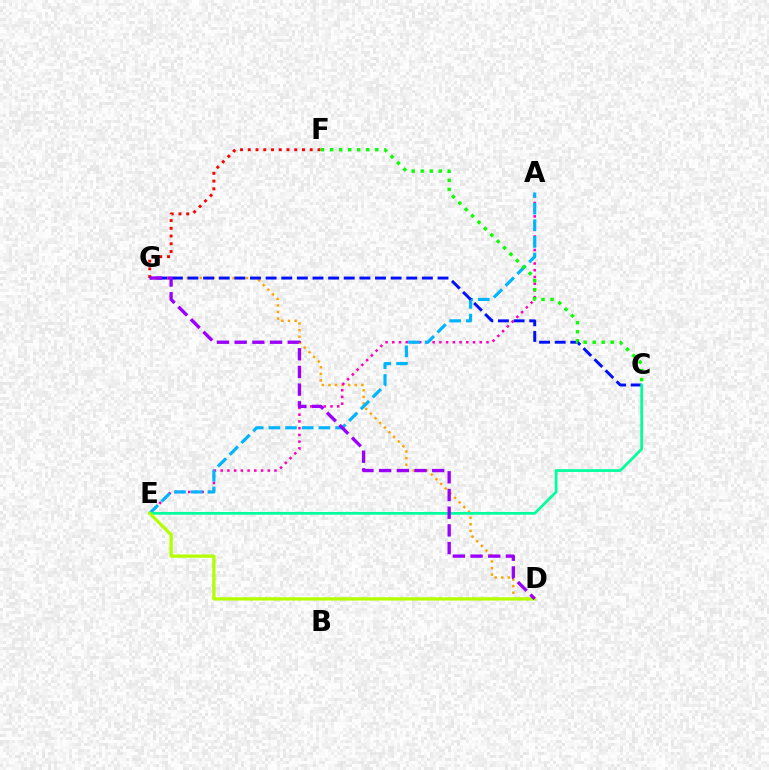{('D', 'G'): [{'color': '#ffa500', 'line_style': 'dotted', 'thickness': 1.79}, {'color': '#9b00ff', 'line_style': 'dashed', 'thickness': 2.4}], ('A', 'E'): [{'color': '#ff00bd', 'line_style': 'dotted', 'thickness': 1.83}, {'color': '#00b5ff', 'line_style': 'dashed', 'thickness': 2.27}], ('F', 'G'): [{'color': '#ff0000', 'line_style': 'dotted', 'thickness': 2.1}], ('C', 'G'): [{'color': '#0010ff', 'line_style': 'dashed', 'thickness': 2.12}], ('C', 'E'): [{'color': '#00ff9d', 'line_style': 'solid', 'thickness': 1.96}], ('D', 'E'): [{'color': '#b3ff00', 'line_style': 'solid', 'thickness': 2.34}], ('C', 'F'): [{'color': '#08ff00', 'line_style': 'dotted', 'thickness': 2.46}]}